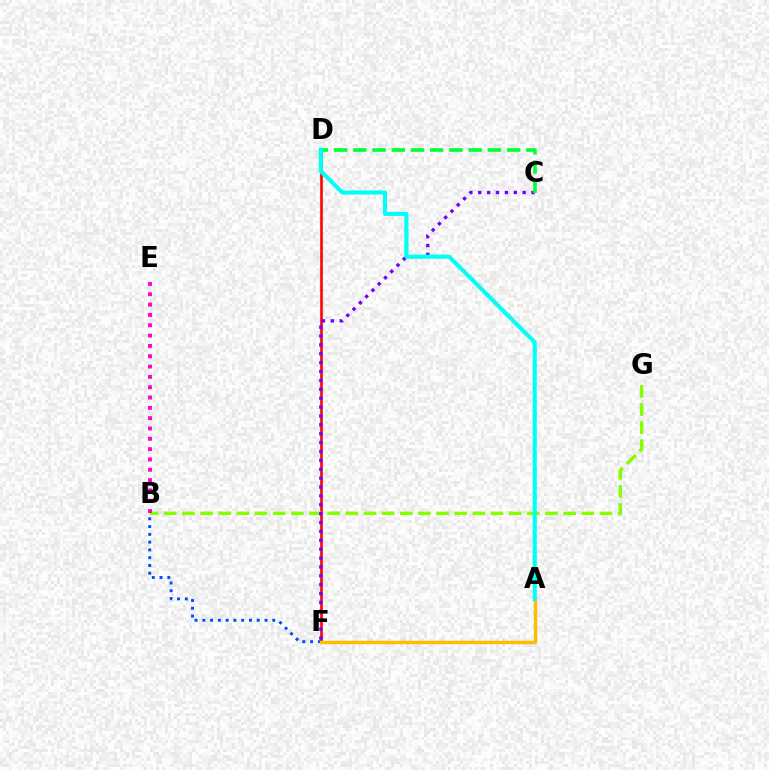{('D', 'F'): [{'color': '#ff0000', 'line_style': 'solid', 'thickness': 1.86}], ('B', 'G'): [{'color': '#84ff00', 'line_style': 'dashed', 'thickness': 2.47}], ('B', 'F'): [{'color': '#004bff', 'line_style': 'dotted', 'thickness': 2.11}], ('B', 'E'): [{'color': '#ff00cf', 'line_style': 'dotted', 'thickness': 2.8}], ('C', 'F'): [{'color': '#7200ff', 'line_style': 'dotted', 'thickness': 2.41}], ('C', 'D'): [{'color': '#00ff39', 'line_style': 'dashed', 'thickness': 2.61}], ('A', 'F'): [{'color': '#ffbd00', 'line_style': 'solid', 'thickness': 2.43}], ('A', 'D'): [{'color': '#00fff6', 'line_style': 'solid', 'thickness': 2.97}]}